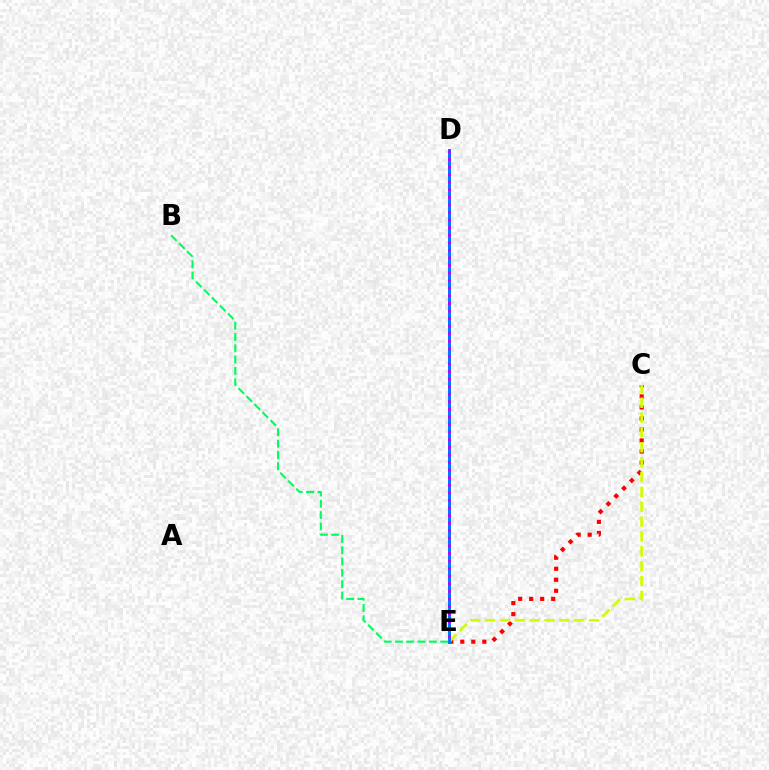{('C', 'E'): [{'color': '#ff0000', 'line_style': 'dotted', 'thickness': 2.99}, {'color': '#d1ff00', 'line_style': 'dashed', 'thickness': 2.02}], ('D', 'E'): [{'color': '#0074ff', 'line_style': 'solid', 'thickness': 2.14}, {'color': '#b900ff', 'line_style': 'dotted', 'thickness': 2.06}], ('B', 'E'): [{'color': '#00ff5c', 'line_style': 'dashed', 'thickness': 1.54}]}